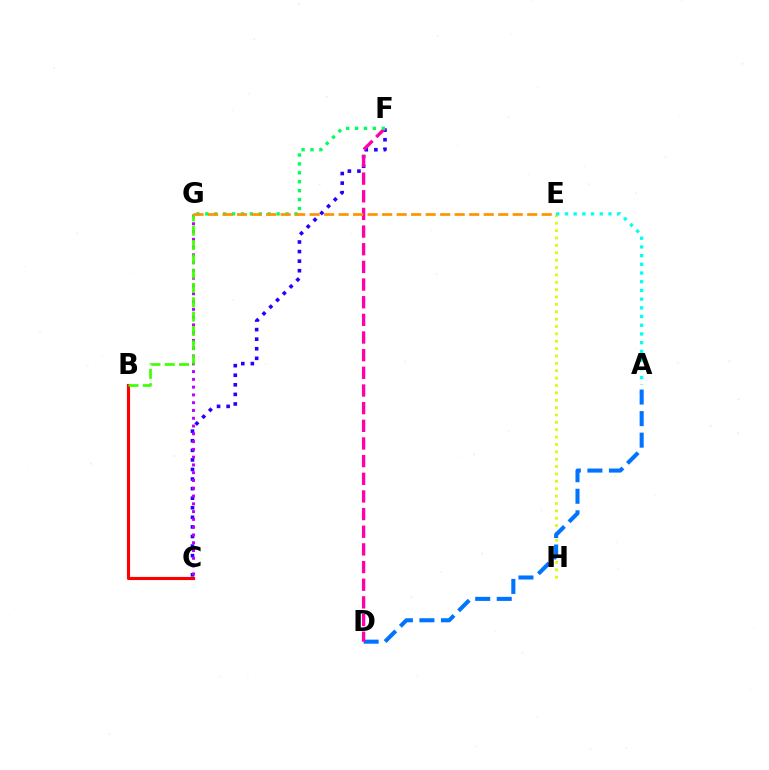{('E', 'H'): [{'color': '#d1ff00', 'line_style': 'dotted', 'thickness': 2.0}], ('B', 'C'): [{'color': '#ff0000', 'line_style': 'solid', 'thickness': 2.25}], ('A', 'E'): [{'color': '#00fff6', 'line_style': 'dotted', 'thickness': 2.36}], ('A', 'D'): [{'color': '#0074ff', 'line_style': 'dashed', 'thickness': 2.93}], ('C', 'F'): [{'color': '#2500ff', 'line_style': 'dotted', 'thickness': 2.6}], ('C', 'G'): [{'color': '#b900ff', 'line_style': 'dotted', 'thickness': 2.11}], ('D', 'F'): [{'color': '#ff00ac', 'line_style': 'dashed', 'thickness': 2.4}], ('B', 'G'): [{'color': '#3dff00', 'line_style': 'dashed', 'thickness': 1.95}], ('F', 'G'): [{'color': '#00ff5c', 'line_style': 'dotted', 'thickness': 2.42}], ('E', 'G'): [{'color': '#ff9400', 'line_style': 'dashed', 'thickness': 1.97}]}